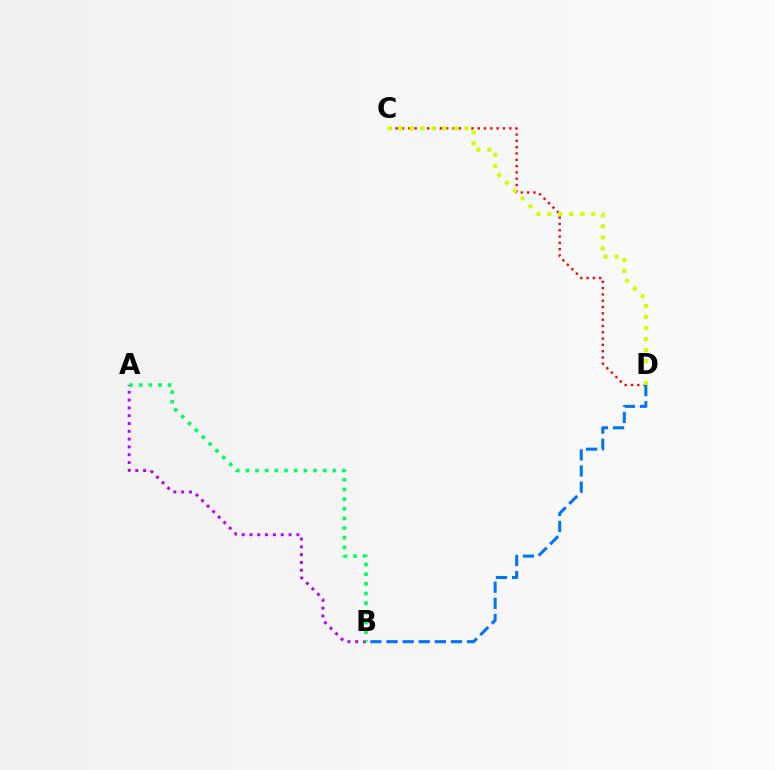{('C', 'D'): [{'color': '#ff0000', 'line_style': 'dotted', 'thickness': 1.71}, {'color': '#d1ff00', 'line_style': 'dotted', 'thickness': 2.99}], ('A', 'B'): [{'color': '#b900ff', 'line_style': 'dotted', 'thickness': 2.12}, {'color': '#00ff5c', 'line_style': 'dotted', 'thickness': 2.62}], ('B', 'D'): [{'color': '#0074ff', 'line_style': 'dashed', 'thickness': 2.19}]}